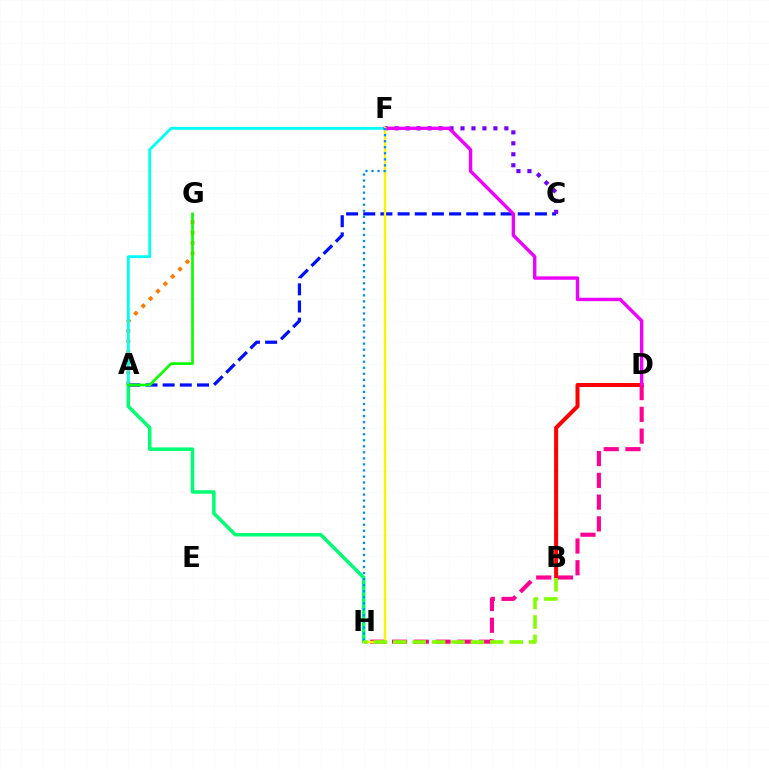{('A', 'G'): [{'color': '#ff7c00', 'line_style': 'dotted', 'thickness': 2.83}, {'color': '#08ff00', 'line_style': 'solid', 'thickness': 1.92}], ('D', 'H'): [{'color': '#ff0094', 'line_style': 'dashed', 'thickness': 2.96}], ('A', 'H'): [{'color': '#00ff74', 'line_style': 'solid', 'thickness': 2.52}], ('A', 'C'): [{'color': '#0010ff', 'line_style': 'dashed', 'thickness': 2.33}], ('B', 'D'): [{'color': '#ff0000', 'line_style': 'solid', 'thickness': 2.88}], ('C', 'F'): [{'color': '#7200ff', 'line_style': 'dotted', 'thickness': 2.98}], ('A', 'F'): [{'color': '#00fff6', 'line_style': 'solid', 'thickness': 2.04}], ('D', 'F'): [{'color': '#ee00ff', 'line_style': 'solid', 'thickness': 2.43}], ('F', 'H'): [{'color': '#fcf500', 'line_style': 'solid', 'thickness': 1.71}, {'color': '#008cff', 'line_style': 'dotted', 'thickness': 1.64}], ('B', 'H'): [{'color': '#84ff00', 'line_style': 'dashed', 'thickness': 2.64}]}